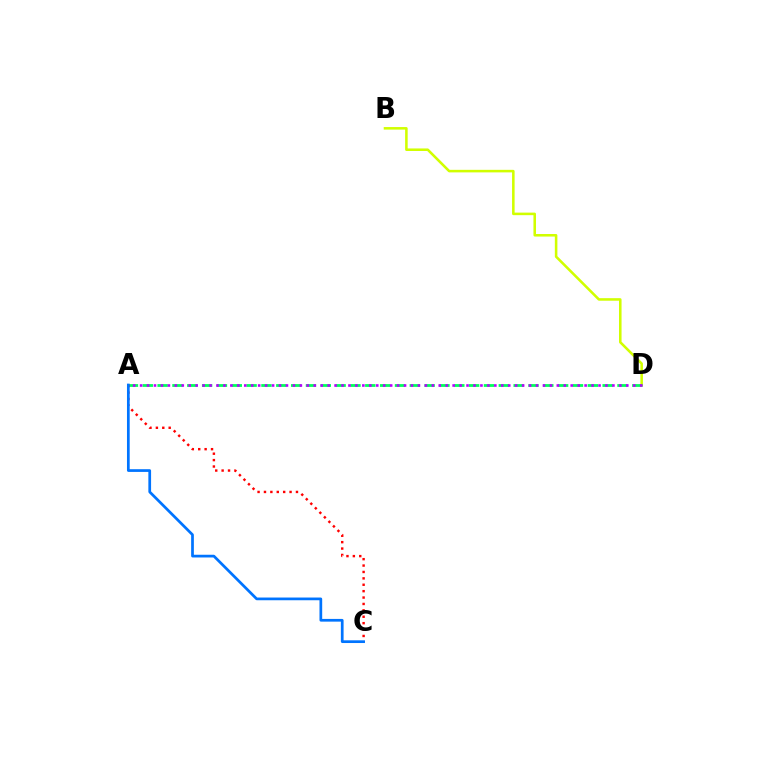{('B', 'D'): [{'color': '#d1ff00', 'line_style': 'solid', 'thickness': 1.84}], ('A', 'D'): [{'color': '#00ff5c', 'line_style': 'dashed', 'thickness': 2.02}, {'color': '#b900ff', 'line_style': 'dotted', 'thickness': 1.89}], ('A', 'C'): [{'color': '#ff0000', 'line_style': 'dotted', 'thickness': 1.74}, {'color': '#0074ff', 'line_style': 'solid', 'thickness': 1.96}]}